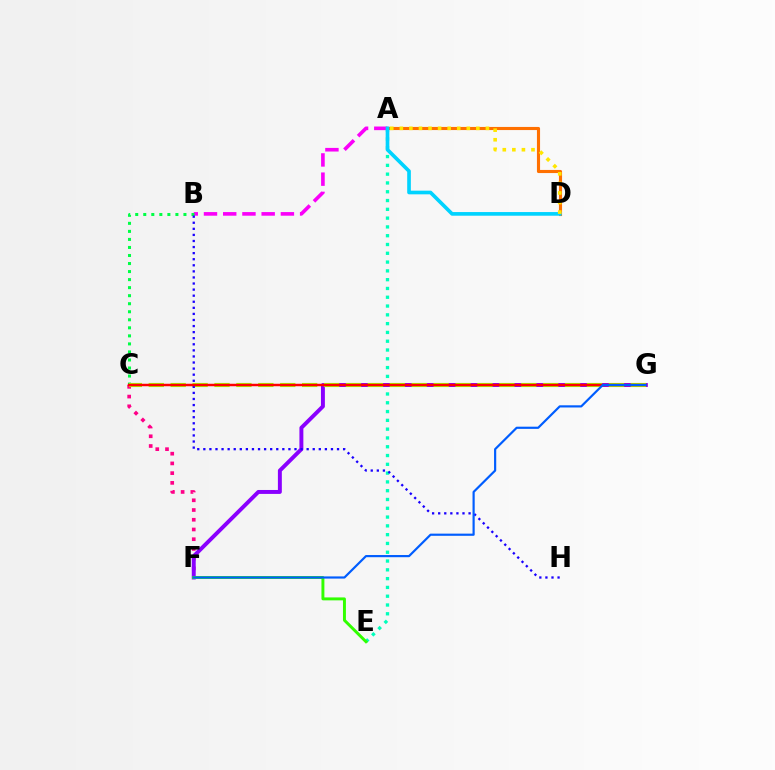{('A', 'D'): [{'color': '#ff7000', 'line_style': 'solid', 'thickness': 2.24}, {'color': '#00d3ff', 'line_style': 'solid', 'thickness': 2.64}, {'color': '#ffe600', 'line_style': 'dotted', 'thickness': 2.6}], ('A', 'E'): [{'color': '#00ffbb', 'line_style': 'dotted', 'thickness': 2.39}], ('A', 'B'): [{'color': '#fa00f9', 'line_style': 'dashed', 'thickness': 2.61}], ('C', 'F'): [{'color': '#ff0088', 'line_style': 'dotted', 'thickness': 2.64}], ('F', 'G'): [{'color': '#8a00ff', 'line_style': 'solid', 'thickness': 2.83}, {'color': '#005dff', 'line_style': 'solid', 'thickness': 1.57}], ('B', 'C'): [{'color': '#00ff45', 'line_style': 'dotted', 'thickness': 2.18}], ('C', 'G'): [{'color': '#a2ff00', 'line_style': 'dashed', 'thickness': 2.98}, {'color': '#ff0000', 'line_style': 'solid', 'thickness': 1.78}], ('B', 'H'): [{'color': '#1900ff', 'line_style': 'dotted', 'thickness': 1.65}], ('E', 'F'): [{'color': '#31ff00', 'line_style': 'solid', 'thickness': 2.12}]}